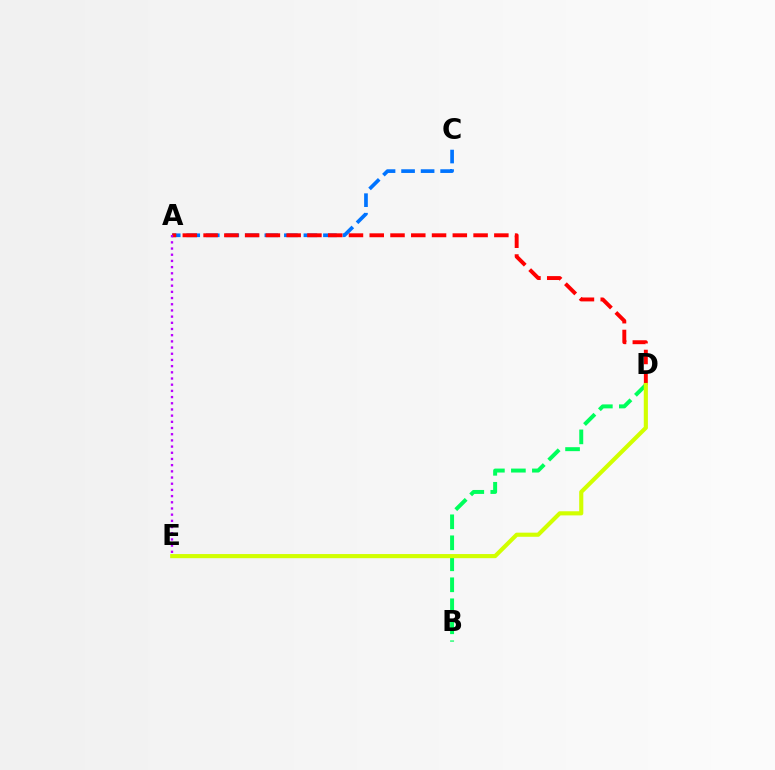{('B', 'D'): [{'color': '#00ff5c', 'line_style': 'dashed', 'thickness': 2.85}], ('A', 'C'): [{'color': '#0074ff', 'line_style': 'dashed', 'thickness': 2.65}], ('A', 'D'): [{'color': '#ff0000', 'line_style': 'dashed', 'thickness': 2.82}], ('D', 'E'): [{'color': '#d1ff00', 'line_style': 'solid', 'thickness': 2.97}], ('A', 'E'): [{'color': '#b900ff', 'line_style': 'dotted', 'thickness': 1.68}]}